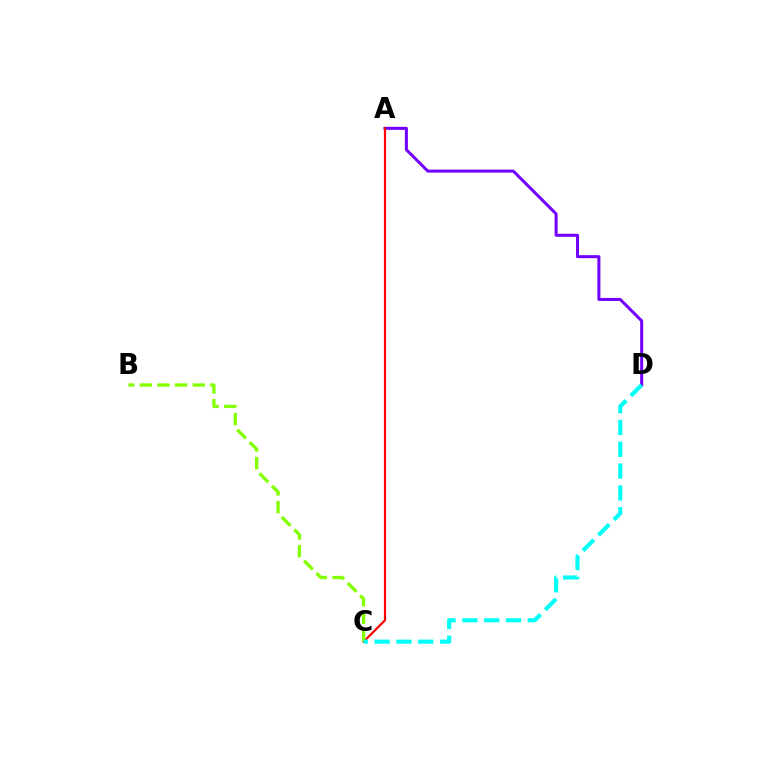{('A', 'D'): [{'color': '#7200ff', 'line_style': 'solid', 'thickness': 2.17}], ('A', 'C'): [{'color': '#ff0000', 'line_style': 'solid', 'thickness': 1.59}], ('B', 'C'): [{'color': '#84ff00', 'line_style': 'dashed', 'thickness': 2.4}], ('C', 'D'): [{'color': '#00fff6', 'line_style': 'dashed', 'thickness': 2.97}]}